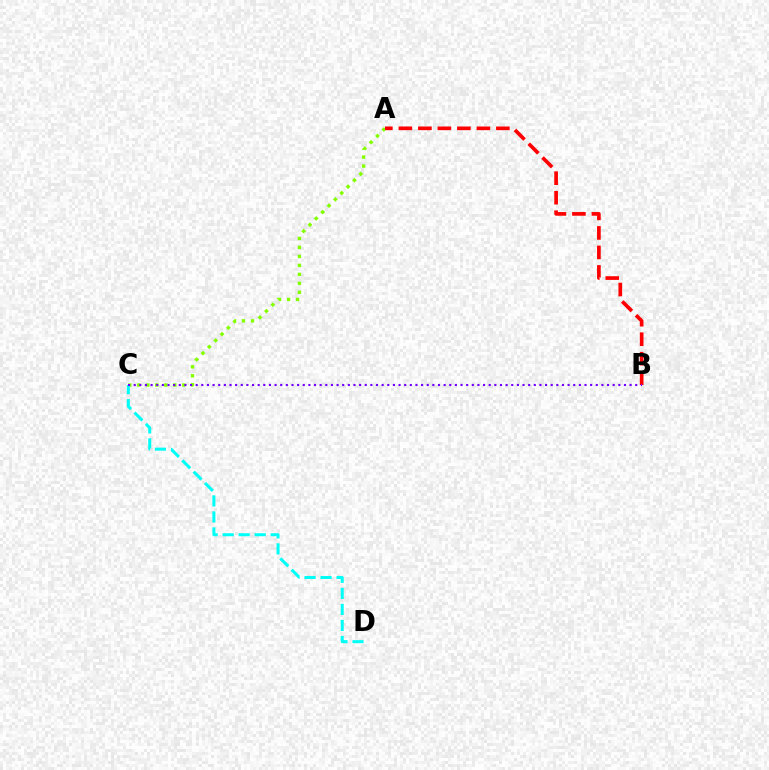{('A', 'C'): [{'color': '#84ff00', 'line_style': 'dotted', 'thickness': 2.44}], ('C', 'D'): [{'color': '#00fff6', 'line_style': 'dashed', 'thickness': 2.18}], ('A', 'B'): [{'color': '#ff0000', 'line_style': 'dashed', 'thickness': 2.65}], ('B', 'C'): [{'color': '#7200ff', 'line_style': 'dotted', 'thickness': 1.53}]}